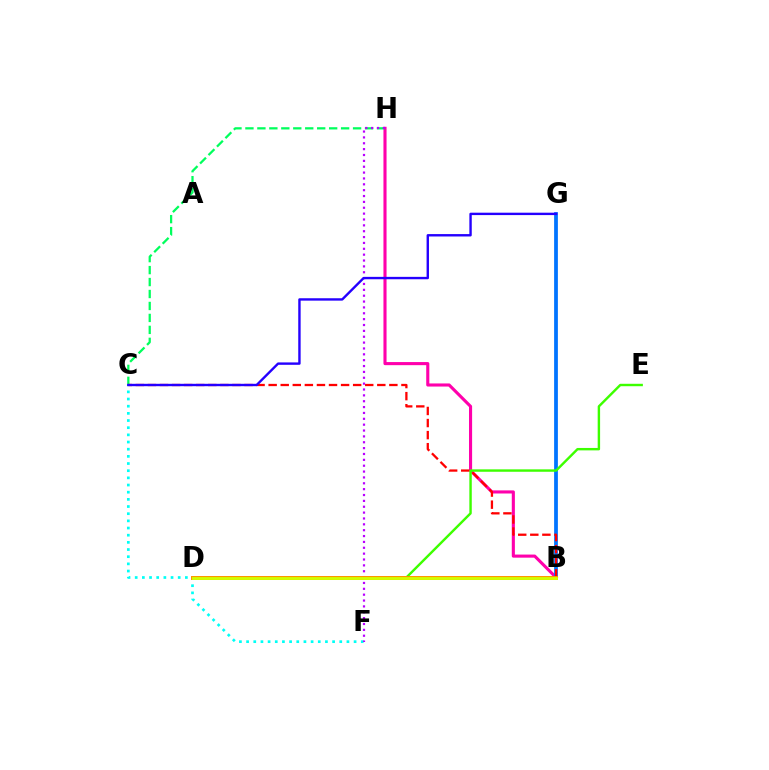{('B', 'H'): [{'color': '#ff00ac', 'line_style': 'solid', 'thickness': 2.23}], ('B', 'G'): [{'color': '#0074ff', 'line_style': 'solid', 'thickness': 2.7}], ('C', 'H'): [{'color': '#00ff5c', 'line_style': 'dashed', 'thickness': 1.62}], ('C', 'F'): [{'color': '#00fff6', 'line_style': 'dotted', 'thickness': 1.95}], ('B', 'C'): [{'color': '#ff0000', 'line_style': 'dashed', 'thickness': 1.64}], ('D', 'E'): [{'color': '#3dff00', 'line_style': 'solid', 'thickness': 1.74}], ('F', 'H'): [{'color': '#b900ff', 'line_style': 'dotted', 'thickness': 1.59}], ('B', 'D'): [{'color': '#ff9400', 'line_style': 'solid', 'thickness': 2.85}, {'color': '#d1ff00', 'line_style': 'solid', 'thickness': 2.05}], ('C', 'G'): [{'color': '#2500ff', 'line_style': 'solid', 'thickness': 1.72}]}